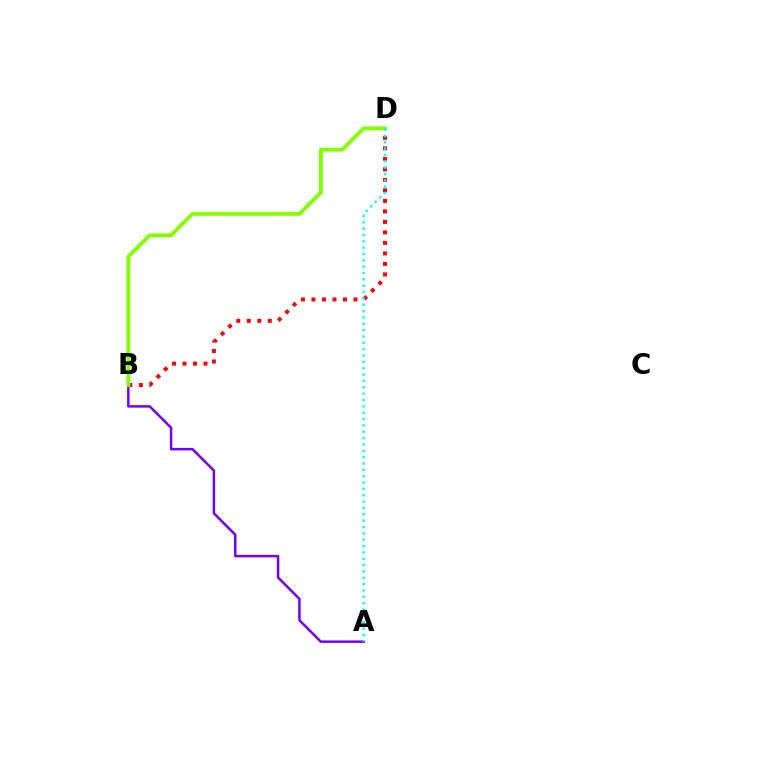{('B', 'D'): [{'color': '#ff0000', 'line_style': 'dotted', 'thickness': 2.85}, {'color': '#84ff00', 'line_style': 'solid', 'thickness': 2.79}], ('A', 'B'): [{'color': '#7200ff', 'line_style': 'solid', 'thickness': 1.79}], ('A', 'D'): [{'color': '#00fff6', 'line_style': 'dotted', 'thickness': 1.72}]}